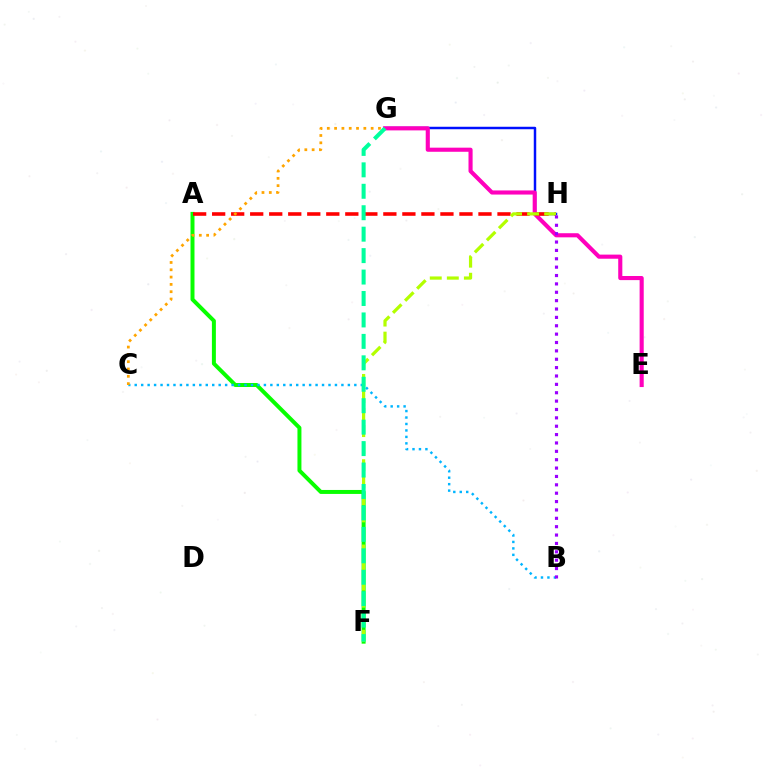{('G', 'H'): [{'color': '#0010ff', 'line_style': 'solid', 'thickness': 1.78}], ('A', 'F'): [{'color': '#08ff00', 'line_style': 'solid', 'thickness': 2.86}], ('B', 'C'): [{'color': '#00b5ff', 'line_style': 'dotted', 'thickness': 1.75}], ('E', 'G'): [{'color': '#ff00bd', 'line_style': 'solid', 'thickness': 2.96}], ('A', 'H'): [{'color': '#ff0000', 'line_style': 'dashed', 'thickness': 2.58}], ('F', 'H'): [{'color': '#b3ff00', 'line_style': 'dashed', 'thickness': 2.32}], ('C', 'G'): [{'color': '#ffa500', 'line_style': 'dotted', 'thickness': 1.99}], ('F', 'G'): [{'color': '#00ff9d', 'line_style': 'dashed', 'thickness': 2.91}], ('B', 'H'): [{'color': '#9b00ff', 'line_style': 'dotted', 'thickness': 2.27}]}